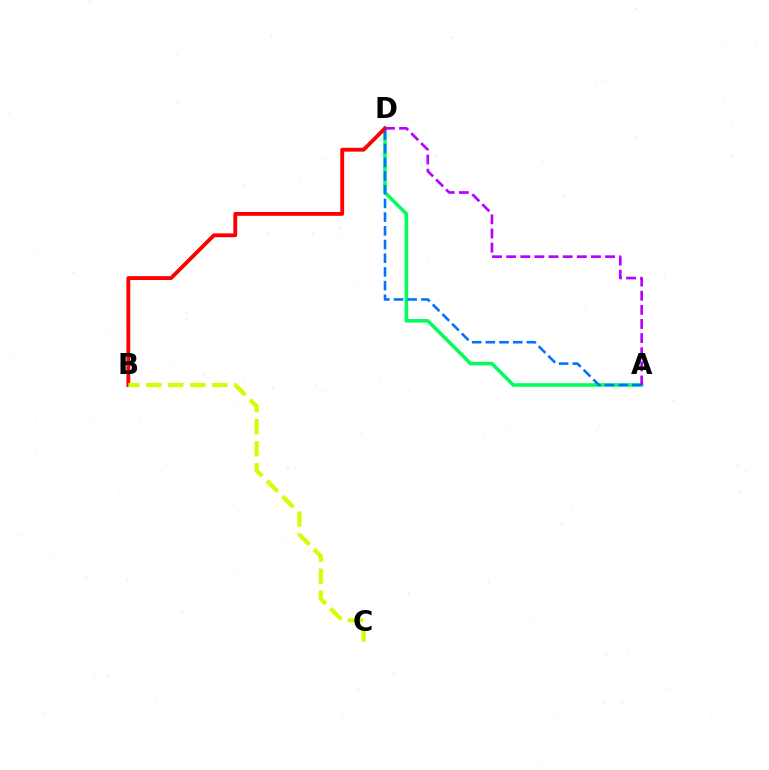{('A', 'D'): [{'color': '#00ff5c', 'line_style': 'solid', 'thickness': 2.57}, {'color': '#0074ff', 'line_style': 'dashed', 'thickness': 1.86}, {'color': '#b900ff', 'line_style': 'dashed', 'thickness': 1.92}], ('B', 'D'): [{'color': '#ff0000', 'line_style': 'solid', 'thickness': 2.76}], ('B', 'C'): [{'color': '#d1ff00', 'line_style': 'dashed', 'thickness': 2.99}]}